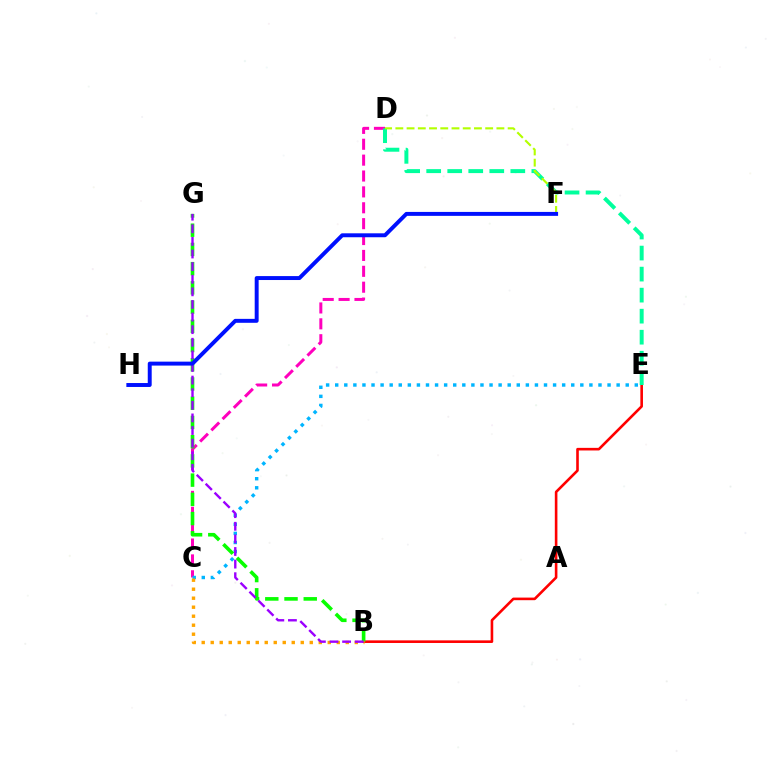{('C', 'D'): [{'color': '#ff00bd', 'line_style': 'dashed', 'thickness': 2.16}], ('B', 'E'): [{'color': '#ff0000', 'line_style': 'solid', 'thickness': 1.88}], ('D', 'E'): [{'color': '#00ff9d', 'line_style': 'dashed', 'thickness': 2.86}], ('C', 'E'): [{'color': '#00b5ff', 'line_style': 'dotted', 'thickness': 2.47}], ('B', 'G'): [{'color': '#08ff00', 'line_style': 'dashed', 'thickness': 2.61}, {'color': '#9b00ff', 'line_style': 'dashed', 'thickness': 1.71}], ('B', 'C'): [{'color': '#ffa500', 'line_style': 'dotted', 'thickness': 2.45}], ('D', 'F'): [{'color': '#b3ff00', 'line_style': 'dashed', 'thickness': 1.53}], ('F', 'H'): [{'color': '#0010ff', 'line_style': 'solid', 'thickness': 2.84}]}